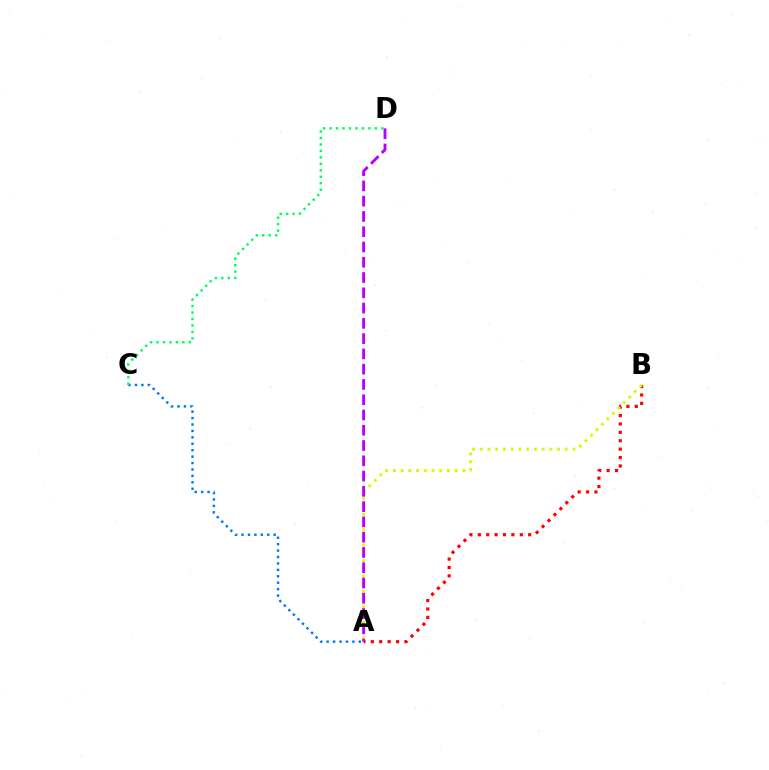{('A', 'B'): [{'color': '#ff0000', 'line_style': 'dotted', 'thickness': 2.28}, {'color': '#d1ff00', 'line_style': 'dotted', 'thickness': 2.1}], ('A', 'D'): [{'color': '#b900ff', 'line_style': 'dashed', 'thickness': 2.07}], ('A', 'C'): [{'color': '#0074ff', 'line_style': 'dotted', 'thickness': 1.75}], ('C', 'D'): [{'color': '#00ff5c', 'line_style': 'dotted', 'thickness': 1.76}]}